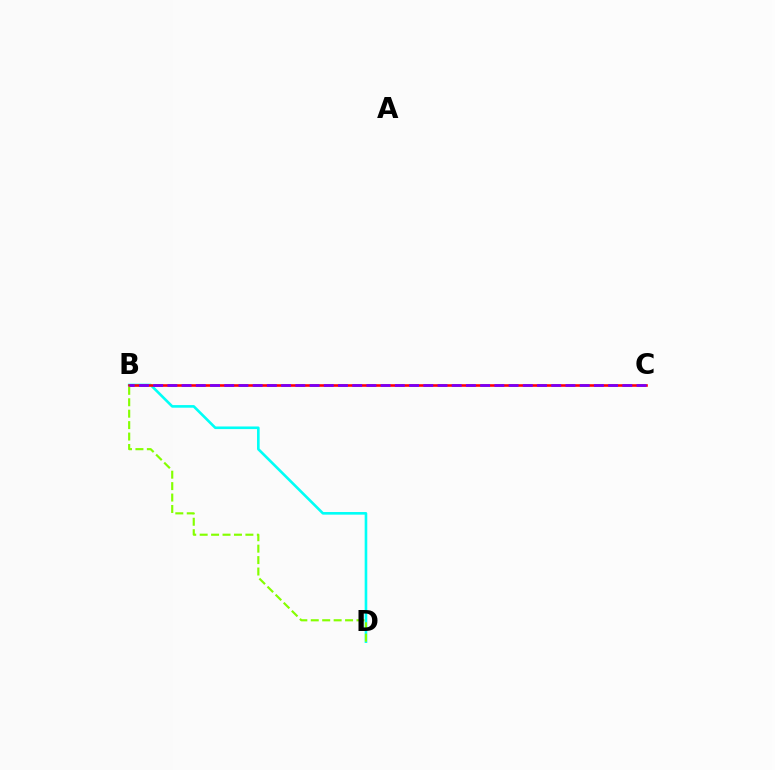{('B', 'D'): [{'color': '#00fff6', 'line_style': 'solid', 'thickness': 1.88}, {'color': '#84ff00', 'line_style': 'dashed', 'thickness': 1.55}], ('B', 'C'): [{'color': '#ff0000', 'line_style': 'solid', 'thickness': 1.87}, {'color': '#7200ff', 'line_style': 'dashed', 'thickness': 1.93}]}